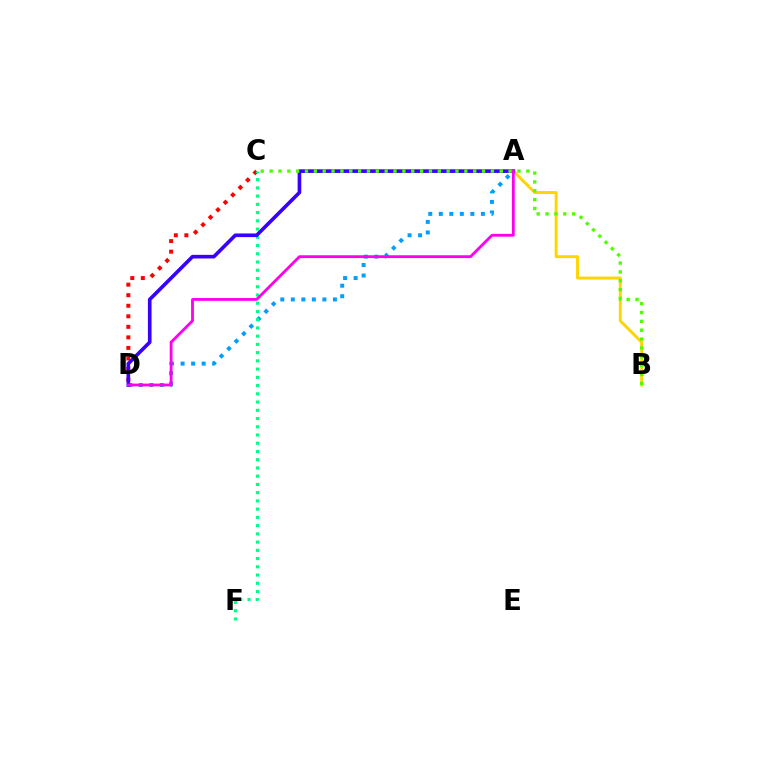{('A', 'B'): [{'color': '#ffd500', 'line_style': 'solid', 'thickness': 2.11}], ('A', 'D'): [{'color': '#009eff', 'line_style': 'dotted', 'thickness': 2.86}, {'color': '#3700ff', 'line_style': 'solid', 'thickness': 2.62}, {'color': '#ff00ed', 'line_style': 'solid', 'thickness': 2.03}], ('C', 'D'): [{'color': '#ff0000', 'line_style': 'dotted', 'thickness': 2.86}], ('C', 'F'): [{'color': '#00ff86', 'line_style': 'dotted', 'thickness': 2.24}], ('B', 'C'): [{'color': '#4fff00', 'line_style': 'dotted', 'thickness': 2.41}]}